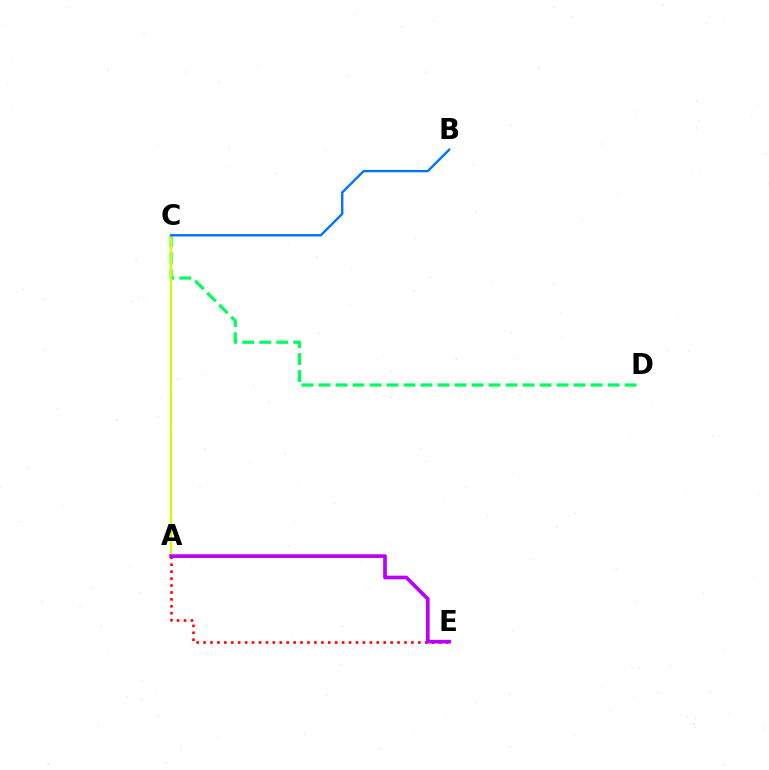{('C', 'D'): [{'color': '#00ff5c', 'line_style': 'dashed', 'thickness': 2.31}], ('A', 'C'): [{'color': '#d1ff00', 'line_style': 'solid', 'thickness': 1.63}], ('B', 'C'): [{'color': '#0074ff', 'line_style': 'solid', 'thickness': 1.71}], ('A', 'E'): [{'color': '#ff0000', 'line_style': 'dotted', 'thickness': 1.88}, {'color': '#b900ff', 'line_style': 'solid', 'thickness': 2.65}]}